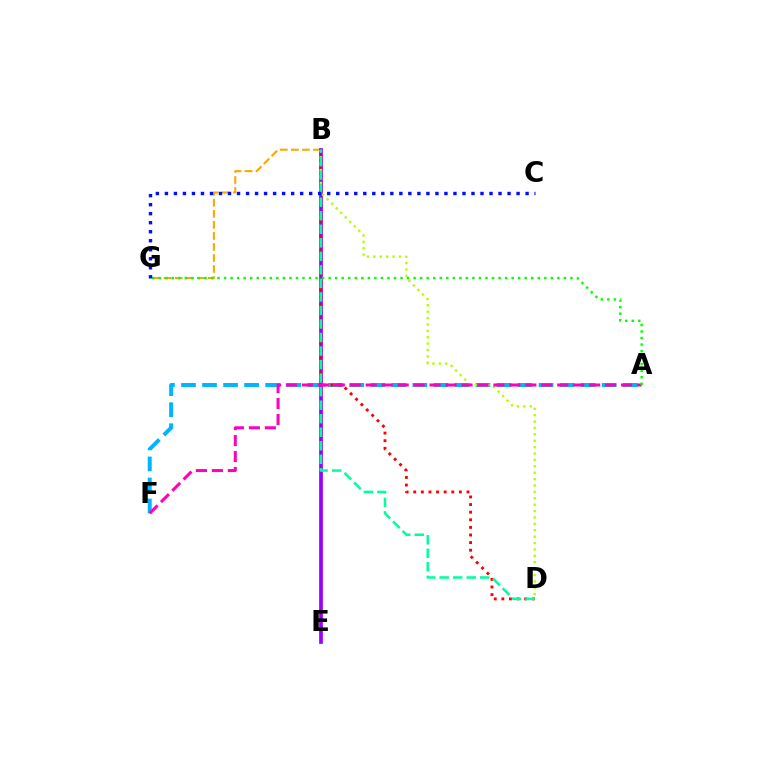{('B', 'G'): [{'color': '#ffa500', 'line_style': 'dashed', 'thickness': 1.5}], ('A', 'F'): [{'color': '#00b5ff', 'line_style': 'dashed', 'thickness': 2.86}, {'color': '#ff00bd', 'line_style': 'dashed', 'thickness': 2.17}], ('B', 'E'): [{'color': '#9b00ff', 'line_style': 'solid', 'thickness': 2.68}], ('B', 'D'): [{'color': '#ff0000', 'line_style': 'dotted', 'thickness': 2.07}, {'color': '#b3ff00', 'line_style': 'dotted', 'thickness': 1.74}, {'color': '#00ff9d', 'line_style': 'dashed', 'thickness': 1.84}], ('A', 'G'): [{'color': '#08ff00', 'line_style': 'dotted', 'thickness': 1.78}], ('C', 'G'): [{'color': '#0010ff', 'line_style': 'dotted', 'thickness': 2.45}]}